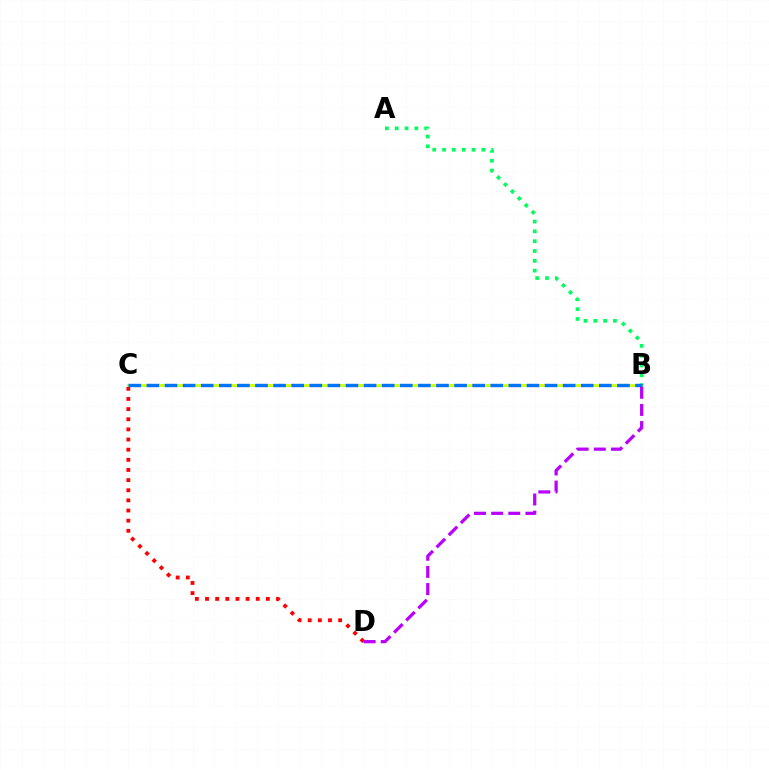{('C', 'D'): [{'color': '#ff0000', 'line_style': 'dotted', 'thickness': 2.76}], ('B', 'C'): [{'color': '#d1ff00', 'line_style': 'solid', 'thickness': 2.0}, {'color': '#0074ff', 'line_style': 'dashed', 'thickness': 2.46}], ('A', 'B'): [{'color': '#00ff5c', 'line_style': 'dotted', 'thickness': 2.67}], ('B', 'D'): [{'color': '#b900ff', 'line_style': 'dashed', 'thickness': 2.33}]}